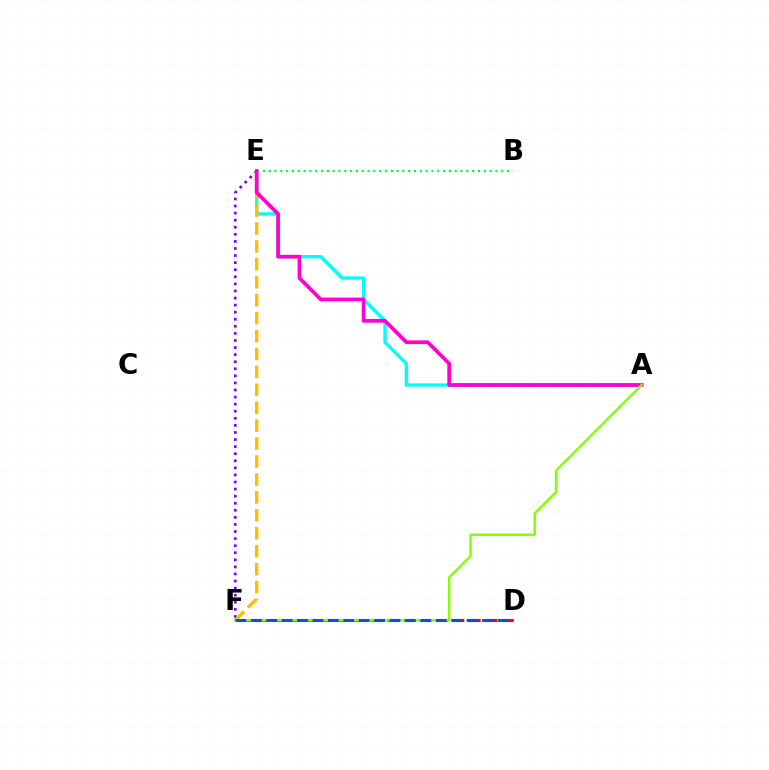{('E', 'F'): [{'color': '#7200ff', 'line_style': 'dotted', 'thickness': 1.92}, {'color': '#ffbd00', 'line_style': 'dashed', 'thickness': 2.44}], ('A', 'E'): [{'color': '#00fff6', 'line_style': 'solid', 'thickness': 2.42}, {'color': '#ff00cf', 'line_style': 'solid', 'thickness': 2.67}], ('B', 'E'): [{'color': '#00ff39', 'line_style': 'dotted', 'thickness': 1.58}], ('D', 'F'): [{'color': '#ff0000', 'line_style': 'dashed', 'thickness': 2.23}, {'color': '#004bff', 'line_style': 'dashed', 'thickness': 2.09}], ('A', 'F'): [{'color': '#84ff00', 'line_style': 'solid', 'thickness': 1.75}]}